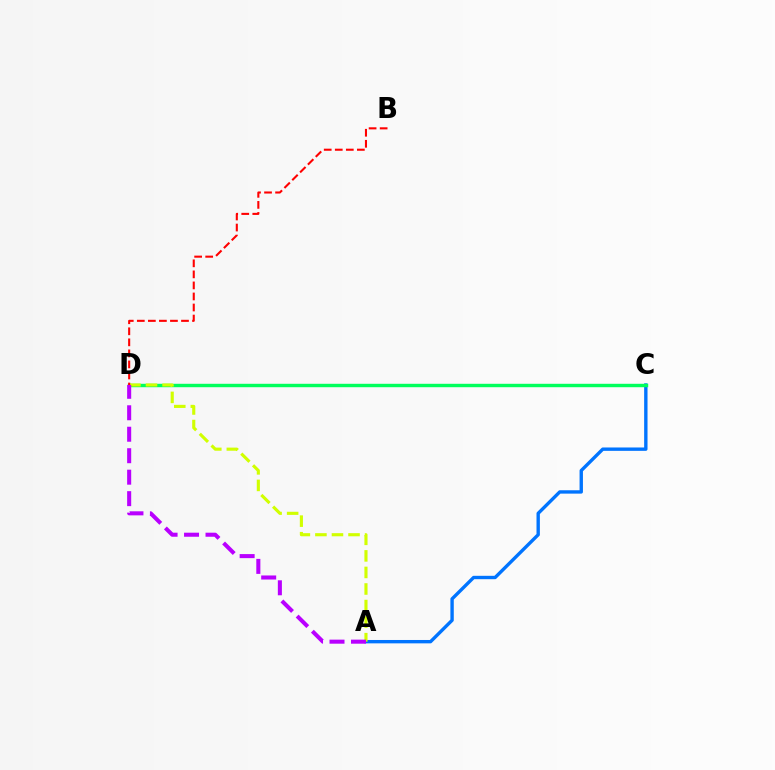{('A', 'C'): [{'color': '#0074ff', 'line_style': 'solid', 'thickness': 2.43}], ('C', 'D'): [{'color': '#00ff5c', 'line_style': 'solid', 'thickness': 2.47}], ('A', 'D'): [{'color': '#d1ff00', 'line_style': 'dashed', 'thickness': 2.25}, {'color': '#b900ff', 'line_style': 'dashed', 'thickness': 2.92}], ('B', 'D'): [{'color': '#ff0000', 'line_style': 'dashed', 'thickness': 1.5}]}